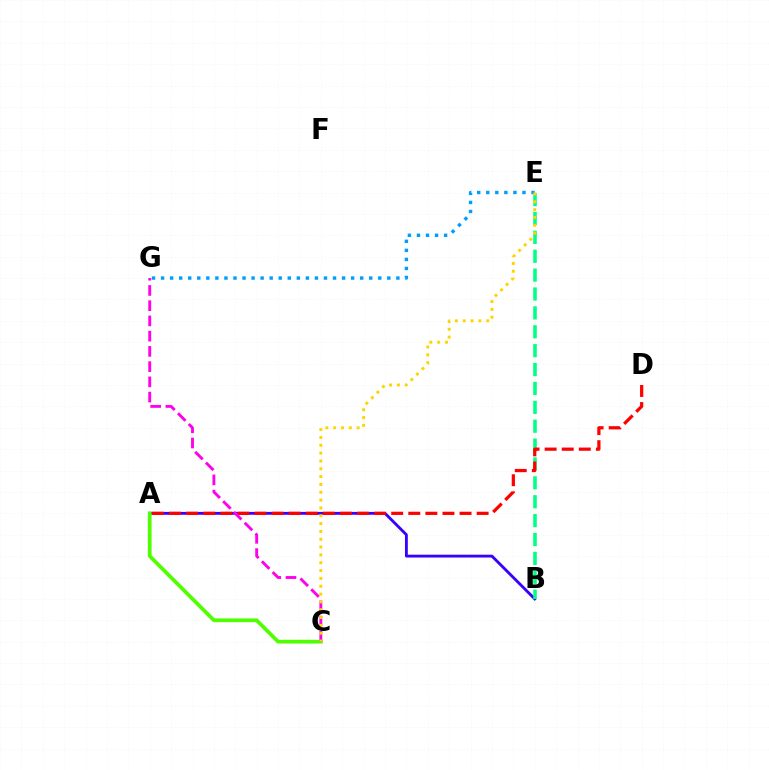{('A', 'B'): [{'color': '#3700ff', 'line_style': 'solid', 'thickness': 2.05}], ('B', 'E'): [{'color': '#00ff86', 'line_style': 'dashed', 'thickness': 2.57}], ('A', 'D'): [{'color': '#ff0000', 'line_style': 'dashed', 'thickness': 2.32}], ('A', 'C'): [{'color': '#4fff00', 'line_style': 'solid', 'thickness': 2.68}], ('E', 'G'): [{'color': '#009eff', 'line_style': 'dotted', 'thickness': 2.46}], ('C', 'G'): [{'color': '#ff00ed', 'line_style': 'dashed', 'thickness': 2.07}], ('C', 'E'): [{'color': '#ffd500', 'line_style': 'dotted', 'thickness': 2.13}]}